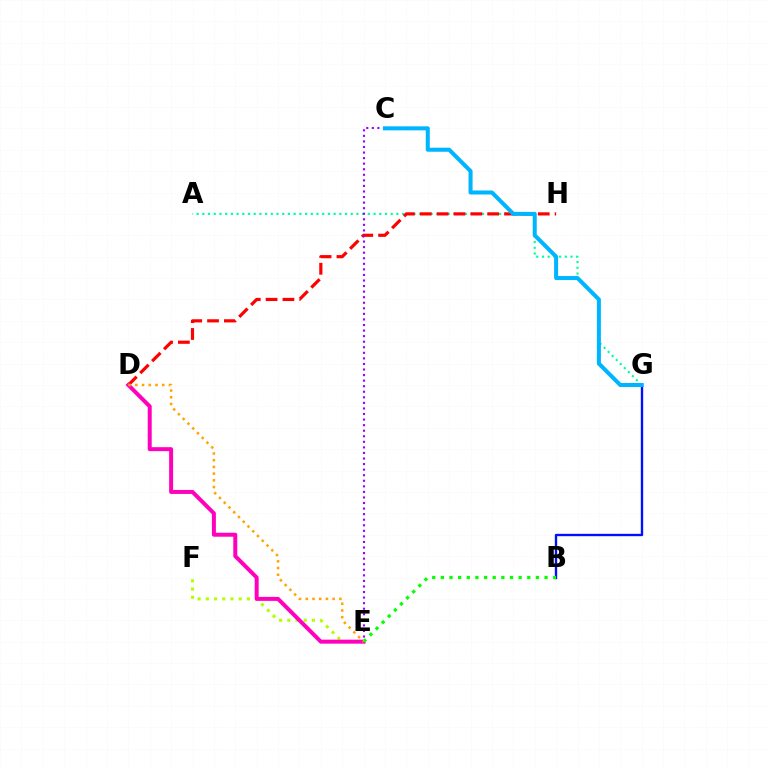{('A', 'G'): [{'color': '#00ff9d', 'line_style': 'dotted', 'thickness': 1.55}], ('B', 'G'): [{'color': '#0010ff', 'line_style': 'solid', 'thickness': 1.7}], ('D', 'H'): [{'color': '#ff0000', 'line_style': 'dashed', 'thickness': 2.29}], ('E', 'F'): [{'color': '#b3ff00', 'line_style': 'dotted', 'thickness': 2.23}], ('C', 'E'): [{'color': '#9b00ff', 'line_style': 'dotted', 'thickness': 1.51}], ('D', 'E'): [{'color': '#ff00bd', 'line_style': 'solid', 'thickness': 2.86}, {'color': '#ffa500', 'line_style': 'dotted', 'thickness': 1.83}], ('B', 'E'): [{'color': '#08ff00', 'line_style': 'dotted', 'thickness': 2.35}], ('C', 'G'): [{'color': '#00b5ff', 'line_style': 'solid', 'thickness': 2.9}]}